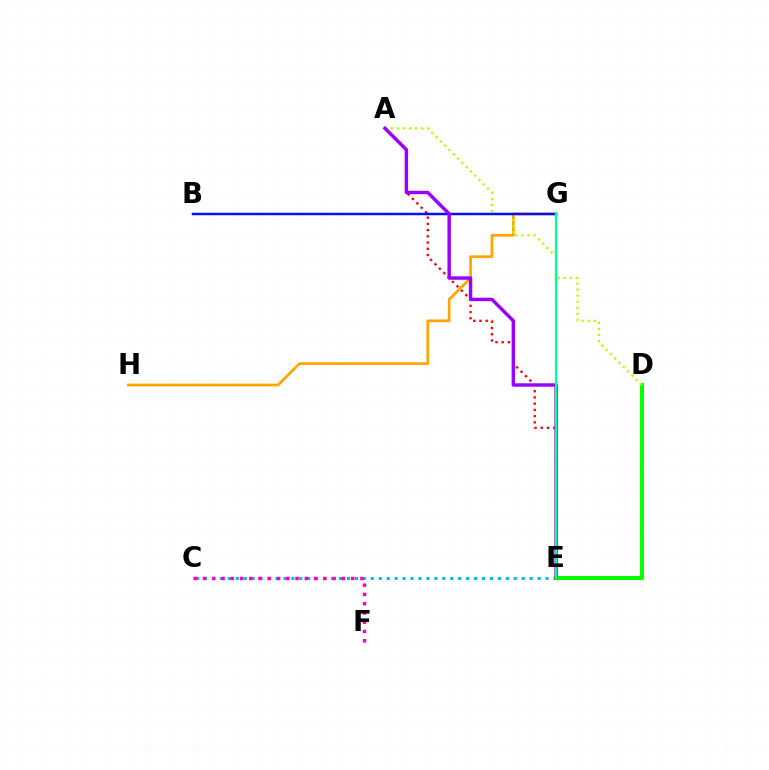{('A', 'E'): [{'color': '#ff0000', 'line_style': 'dotted', 'thickness': 1.69}, {'color': '#9b00ff', 'line_style': 'solid', 'thickness': 2.48}], ('C', 'E'): [{'color': '#00b5ff', 'line_style': 'dotted', 'thickness': 2.16}], ('D', 'E'): [{'color': '#08ff00', 'line_style': 'solid', 'thickness': 2.89}], ('C', 'F'): [{'color': '#ff00bd', 'line_style': 'dotted', 'thickness': 2.52}], ('G', 'H'): [{'color': '#ffa500', 'line_style': 'solid', 'thickness': 1.95}], ('A', 'D'): [{'color': '#b3ff00', 'line_style': 'dotted', 'thickness': 1.65}], ('B', 'G'): [{'color': '#0010ff', 'line_style': 'solid', 'thickness': 1.79}], ('E', 'G'): [{'color': '#00ff9d', 'line_style': 'solid', 'thickness': 1.65}]}